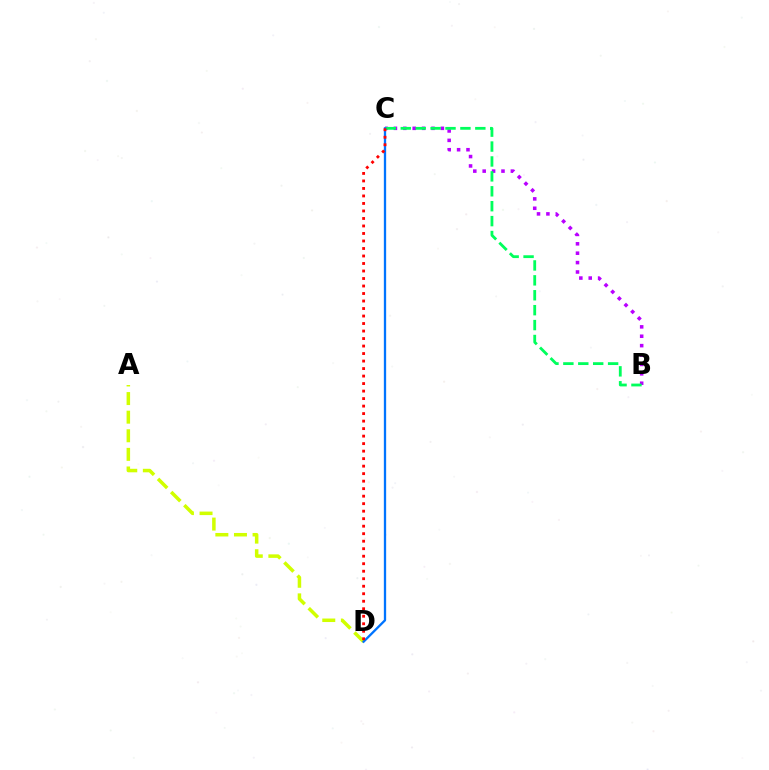{('B', 'C'): [{'color': '#b900ff', 'line_style': 'dotted', 'thickness': 2.55}, {'color': '#00ff5c', 'line_style': 'dashed', 'thickness': 2.03}], ('A', 'D'): [{'color': '#d1ff00', 'line_style': 'dashed', 'thickness': 2.53}], ('C', 'D'): [{'color': '#0074ff', 'line_style': 'solid', 'thickness': 1.66}, {'color': '#ff0000', 'line_style': 'dotted', 'thickness': 2.04}]}